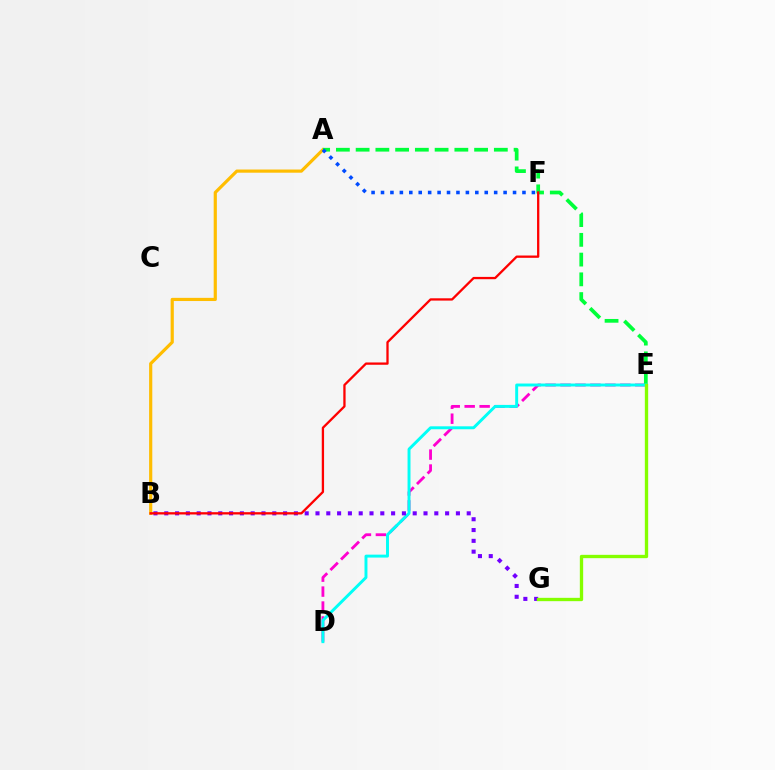{('A', 'B'): [{'color': '#ffbd00', 'line_style': 'solid', 'thickness': 2.29}], ('D', 'E'): [{'color': '#ff00cf', 'line_style': 'dashed', 'thickness': 2.03}, {'color': '#00fff6', 'line_style': 'solid', 'thickness': 2.11}], ('A', 'E'): [{'color': '#00ff39', 'line_style': 'dashed', 'thickness': 2.68}], ('A', 'F'): [{'color': '#004bff', 'line_style': 'dotted', 'thickness': 2.56}], ('B', 'G'): [{'color': '#7200ff', 'line_style': 'dotted', 'thickness': 2.93}], ('E', 'G'): [{'color': '#84ff00', 'line_style': 'solid', 'thickness': 2.4}], ('B', 'F'): [{'color': '#ff0000', 'line_style': 'solid', 'thickness': 1.66}]}